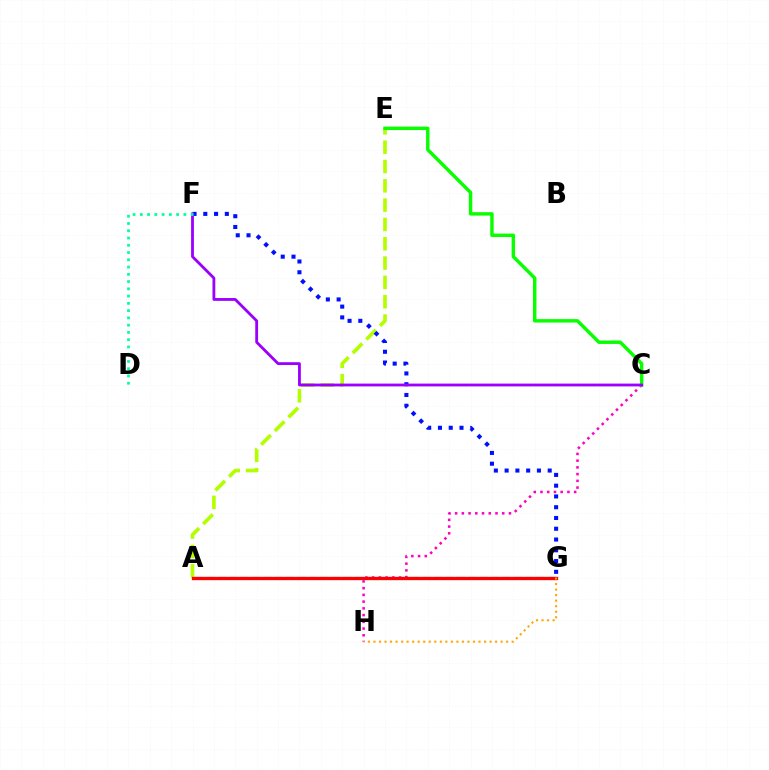{('A', 'E'): [{'color': '#b3ff00', 'line_style': 'dashed', 'thickness': 2.62}], ('A', 'G'): [{'color': '#00b5ff', 'line_style': 'dashed', 'thickness': 1.55}, {'color': '#ff0000', 'line_style': 'solid', 'thickness': 2.39}], ('F', 'G'): [{'color': '#0010ff', 'line_style': 'dotted', 'thickness': 2.93}], ('C', 'H'): [{'color': '#ff00bd', 'line_style': 'dotted', 'thickness': 1.83}], ('C', 'E'): [{'color': '#08ff00', 'line_style': 'solid', 'thickness': 2.47}], ('C', 'F'): [{'color': '#9b00ff', 'line_style': 'solid', 'thickness': 2.03}], ('G', 'H'): [{'color': '#ffa500', 'line_style': 'dotted', 'thickness': 1.5}], ('D', 'F'): [{'color': '#00ff9d', 'line_style': 'dotted', 'thickness': 1.97}]}